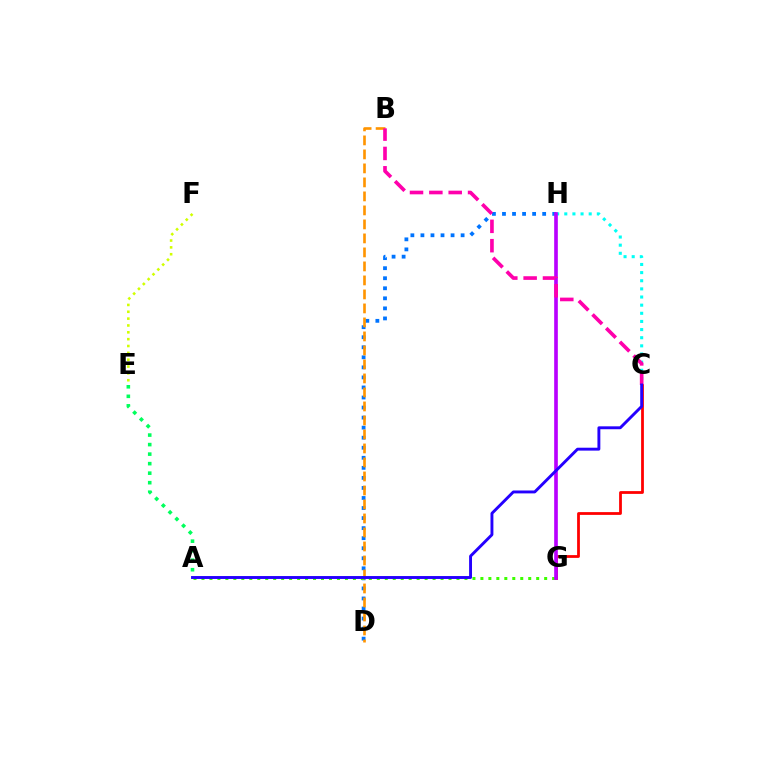{('D', 'H'): [{'color': '#0074ff', 'line_style': 'dotted', 'thickness': 2.73}], ('A', 'G'): [{'color': '#3dff00', 'line_style': 'dotted', 'thickness': 2.17}], ('C', 'H'): [{'color': '#00fff6', 'line_style': 'dotted', 'thickness': 2.21}], ('C', 'G'): [{'color': '#ff0000', 'line_style': 'solid', 'thickness': 2.0}], ('G', 'H'): [{'color': '#b900ff', 'line_style': 'solid', 'thickness': 2.63}], ('B', 'D'): [{'color': '#ff9400', 'line_style': 'dashed', 'thickness': 1.9}], ('B', 'C'): [{'color': '#ff00ac', 'line_style': 'dashed', 'thickness': 2.63}], ('A', 'C'): [{'color': '#2500ff', 'line_style': 'solid', 'thickness': 2.09}], ('E', 'F'): [{'color': '#d1ff00', 'line_style': 'dotted', 'thickness': 1.86}], ('A', 'E'): [{'color': '#00ff5c', 'line_style': 'dotted', 'thickness': 2.59}]}